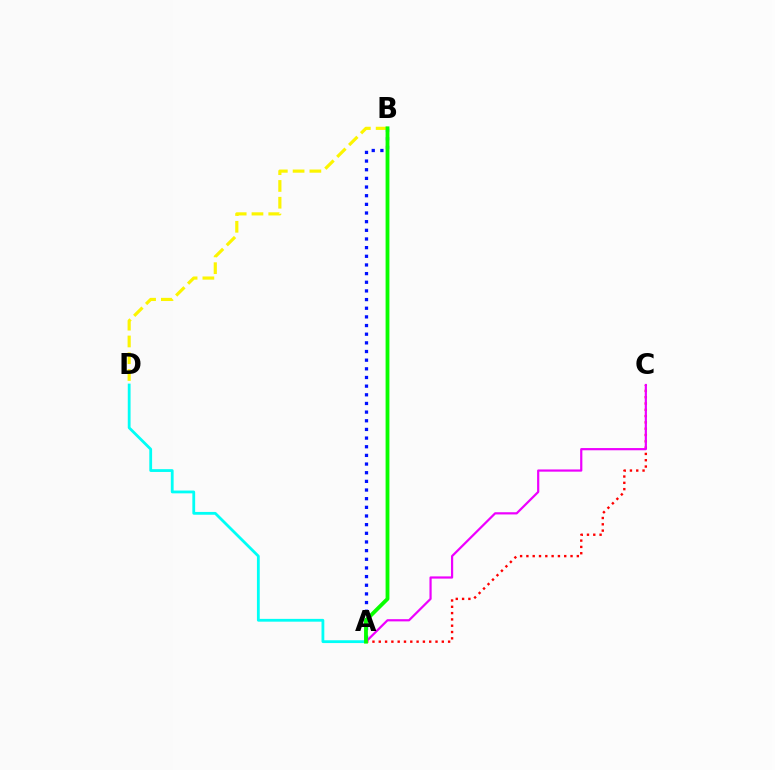{('A', 'B'): [{'color': '#0010ff', 'line_style': 'dotted', 'thickness': 2.35}, {'color': '#08ff00', 'line_style': 'solid', 'thickness': 2.75}], ('B', 'D'): [{'color': '#fcf500', 'line_style': 'dashed', 'thickness': 2.28}], ('A', 'C'): [{'color': '#ff0000', 'line_style': 'dotted', 'thickness': 1.71}, {'color': '#ee00ff', 'line_style': 'solid', 'thickness': 1.59}], ('A', 'D'): [{'color': '#00fff6', 'line_style': 'solid', 'thickness': 2.01}]}